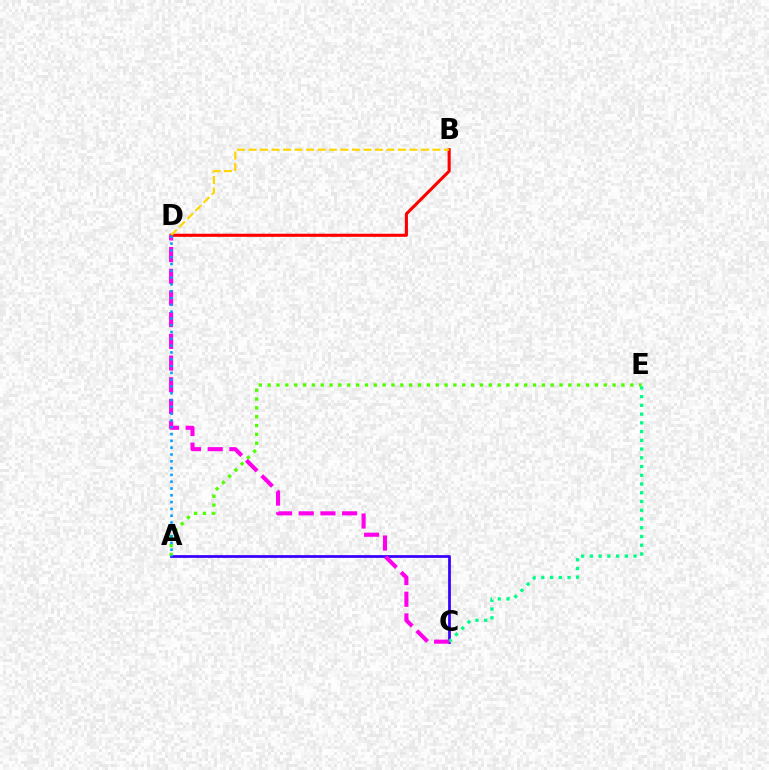{('B', 'D'): [{'color': '#ff0000', 'line_style': 'solid', 'thickness': 2.23}, {'color': '#ffd500', 'line_style': 'dashed', 'thickness': 1.56}], ('A', 'C'): [{'color': '#3700ff', 'line_style': 'solid', 'thickness': 1.98}], ('A', 'E'): [{'color': '#4fff00', 'line_style': 'dotted', 'thickness': 2.4}], ('C', 'E'): [{'color': '#00ff86', 'line_style': 'dotted', 'thickness': 2.37}], ('C', 'D'): [{'color': '#ff00ed', 'line_style': 'dashed', 'thickness': 2.95}], ('A', 'D'): [{'color': '#009eff', 'line_style': 'dotted', 'thickness': 1.85}]}